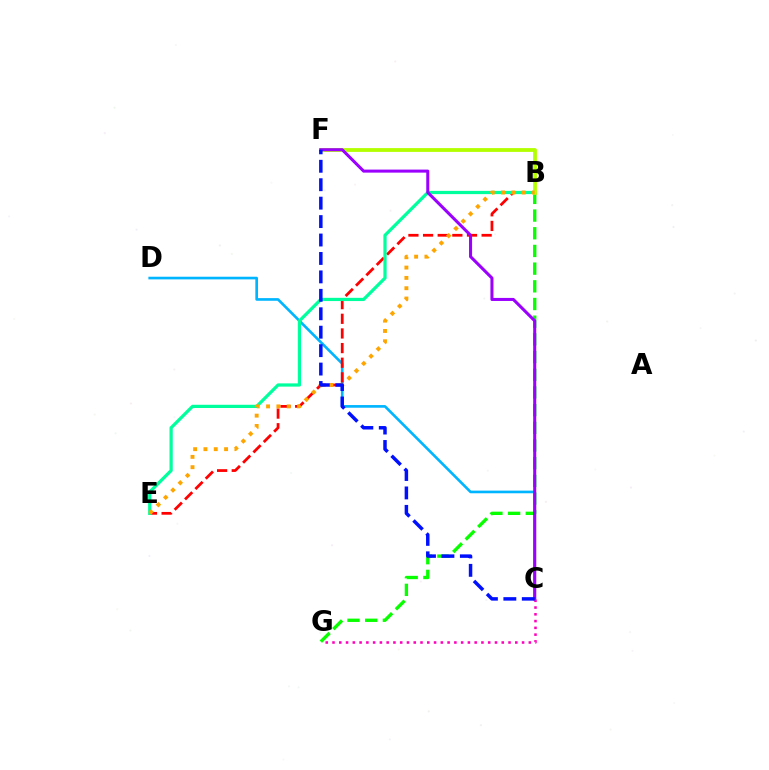{('C', 'D'): [{'color': '#00b5ff', 'line_style': 'solid', 'thickness': 1.91}], ('B', 'E'): [{'color': '#ff0000', 'line_style': 'dashed', 'thickness': 1.99}, {'color': '#00ff9d', 'line_style': 'solid', 'thickness': 2.32}, {'color': '#ffa500', 'line_style': 'dotted', 'thickness': 2.8}], ('B', 'G'): [{'color': '#08ff00', 'line_style': 'dashed', 'thickness': 2.4}], ('B', 'F'): [{'color': '#b3ff00', 'line_style': 'solid', 'thickness': 2.74}], ('C', 'F'): [{'color': '#9b00ff', 'line_style': 'solid', 'thickness': 2.19}, {'color': '#0010ff', 'line_style': 'dashed', 'thickness': 2.5}], ('C', 'G'): [{'color': '#ff00bd', 'line_style': 'dotted', 'thickness': 1.84}]}